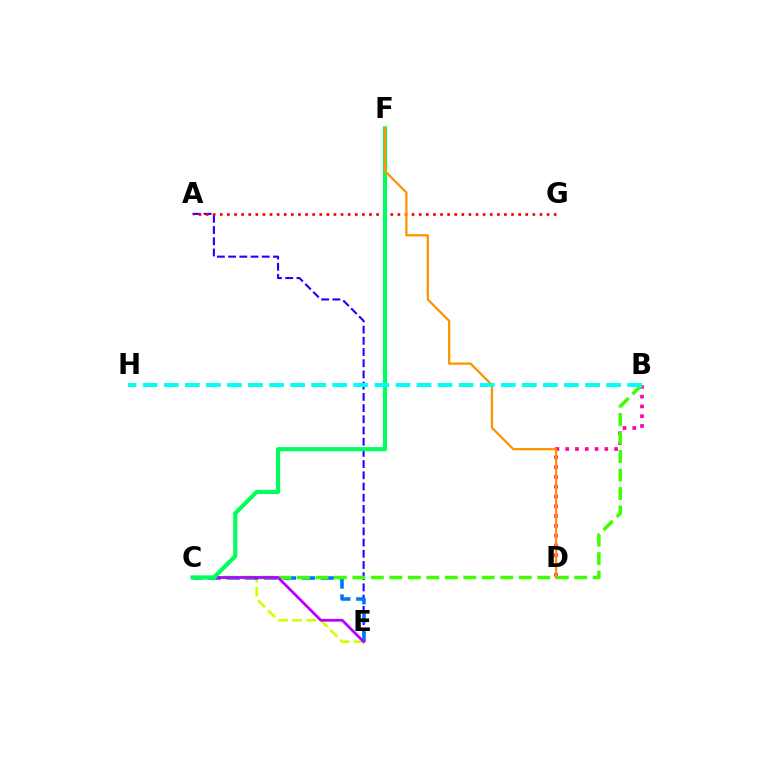{('A', 'E'): [{'color': '#2500ff', 'line_style': 'dashed', 'thickness': 1.52}], ('C', 'E'): [{'color': '#d1ff00', 'line_style': 'dashed', 'thickness': 1.92}, {'color': '#0074ff', 'line_style': 'dashed', 'thickness': 2.56}, {'color': '#b900ff', 'line_style': 'solid', 'thickness': 1.99}], ('B', 'D'): [{'color': '#ff00ac', 'line_style': 'dotted', 'thickness': 2.66}], ('A', 'G'): [{'color': '#ff0000', 'line_style': 'dotted', 'thickness': 1.93}], ('B', 'C'): [{'color': '#3dff00', 'line_style': 'dashed', 'thickness': 2.51}], ('C', 'F'): [{'color': '#00ff5c', 'line_style': 'solid', 'thickness': 2.98}], ('D', 'F'): [{'color': '#ff9400', 'line_style': 'solid', 'thickness': 1.65}], ('B', 'H'): [{'color': '#00fff6', 'line_style': 'dashed', 'thickness': 2.86}]}